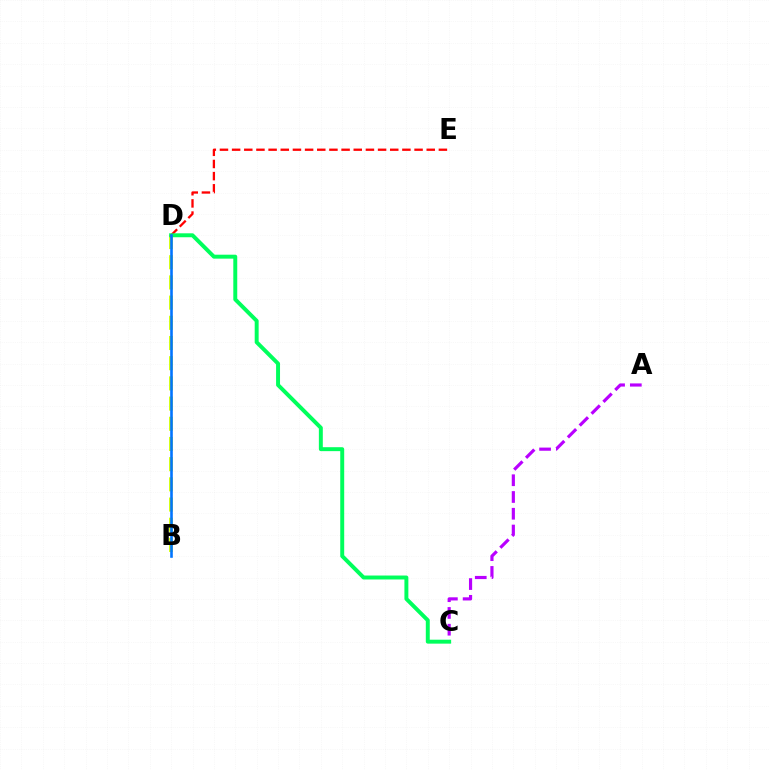{('B', 'D'): [{'color': '#d1ff00', 'line_style': 'dashed', 'thickness': 2.74}, {'color': '#0074ff', 'line_style': 'solid', 'thickness': 1.87}], ('D', 'E'): [{'color': '#ff0000', 'line_style': 'dashed', 'thickness': 1.65}], ('A', 'C'): [{'color': '#b900ff', 'line_style': 'dashed', 'thickness': 2.28}], ('C', 'D'): [{'color': '#00ff5c', 'line_style': 'solid', 'thickness': 2.84}]}